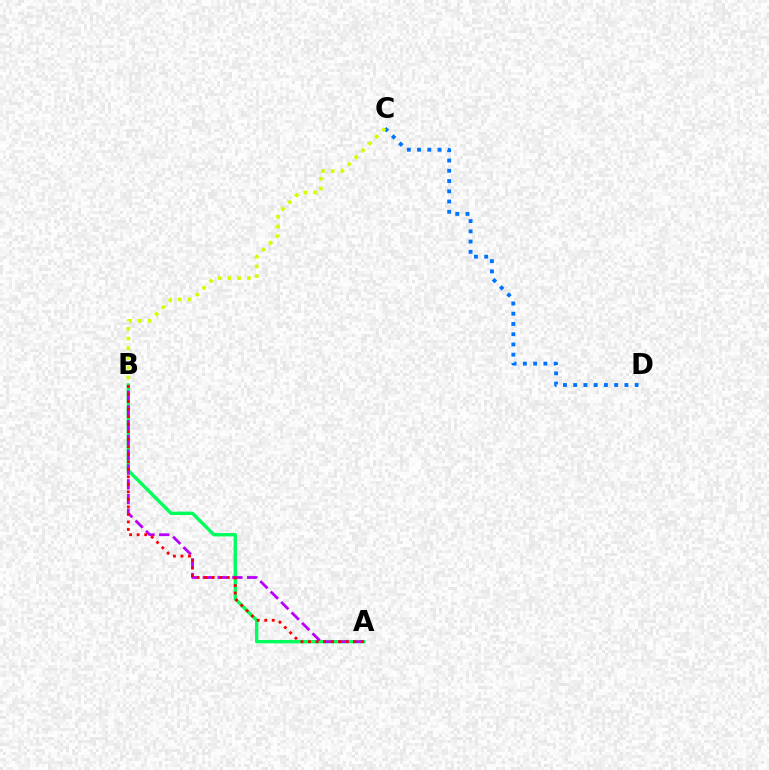{('A', 'B'): [{'color': '#00ff5c', 'line_style': 'solid', 'thickness': 2.43}, {'color': '#b900ff', 'line_style': 'dashed', 'thickness': 2.01}, {'color': '#ff0000', 'line_style': 'dotted', 'thickness': 2.04}], ('C', 'D'): [{'color': '#0074ff', 'line_style': 'dotted', 'thickness': 2.78}], ('B', 'C'): [{'color': '#d1ff00', 'line_style': 'dotted', 'thickness': 2.65}]}